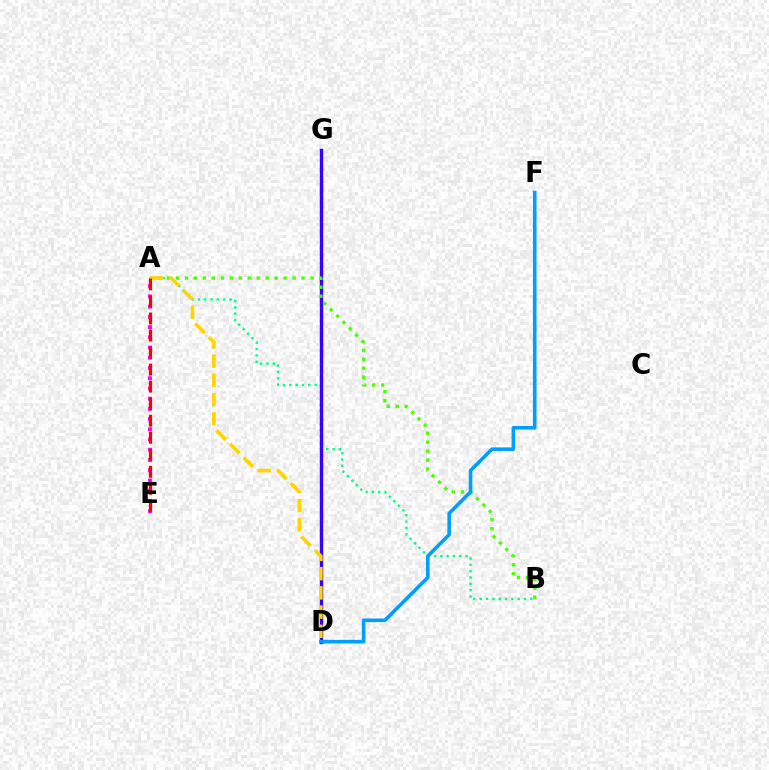{('A', 'B'): [{'color': '#00ff86', 'line_style': 'dotted', 'thickness': 1.72}, {'color': '#4fff00', 'line_style': 'dotted', 'thickness': 2.44}], ('D', 'G'): [{'color': '#3700ff', 'line_style': 'solid', 'thickness': 2.46}], ('D', 'F'): [{'color': '#009eff', 'line_style': 'solid', 'thickness': 2.58}], ('A', 'D'): [{'color': '#ffd500', 'line_style': 'dashed', 'thickness': 2.61}], ('A', 'E'): [{'color': '#ff00ed', 'line_style': 'dotted', 'thickness': 2.78}, {'color': '#ff0000', 'line_style': 'dashed', 'thickness': 2.31}]}